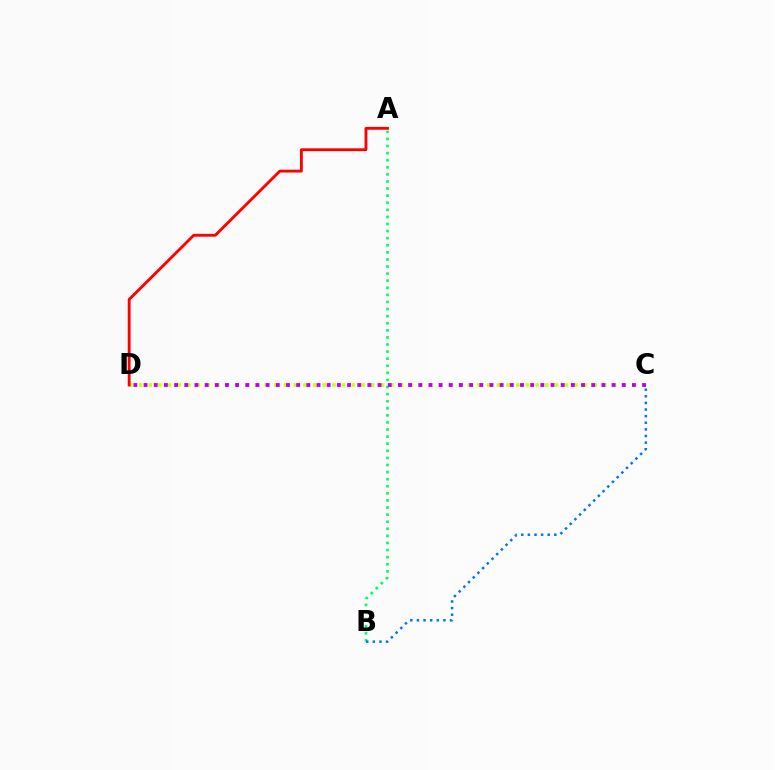{('C', 'D'): [{'color': '#d1ff00', 'line_style': 'dotted', 'thickness': 2.63}, {'color': '#b900ff', 'line_style': 'dotted', 'thickness': 2.76}], ('A', 'D'): [{'color': '#ff0000', 'line_style': 'solid', 'thickness': 2.05}], ('A', 'B'): [{'color': '#00ff5c', 'line_style': 'dotted', 'thickness': 1.93}], ('B', 'C'): [{'color': '#0074ff', 'line_style': 'dotted', 'thickness': 1.8}]}